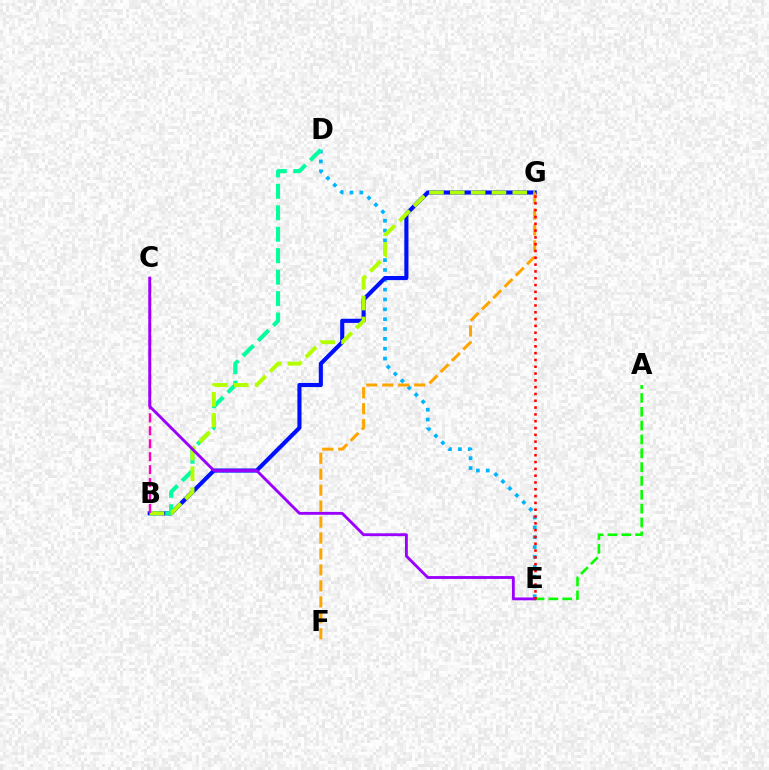{('A', 'E'): [{'color': '#08ff00', 'line_style': 'dashed', 'thickness': 1.88}], ('D', 'E'): [{'color': '#00b5ff', 'line_style': 'dotted', 'thickness': 2.67}], ('B', 'G'): [{'color': '#0010ff', 'line_style': 'solid', 'thickness': 2.97}, {'color': '#b3ff00', 'line_style': 'dashed', 'thickness': 2.83}], ('B', 'D'): [{'color': '#00ff9d', 'line_style': 'dashed', 'thickness': 2.91}], ('B', 'C'): [{'color': '#ff00bd', 'line_style': 'dashed', 'thickness': 1.76}], ('F', 'G'): [{'color': '#ffa500', 'line_style': 'dashed', 'thickness': 2.17}], ('C', 'E'): [{'color': '#9b00ff', 'line_style': 'solid', 'thickness': 2.05}], ('E', 'G'): [{'color': '#ff0000', 'line_style': 'dotted', 'thickness': 1.85}]}